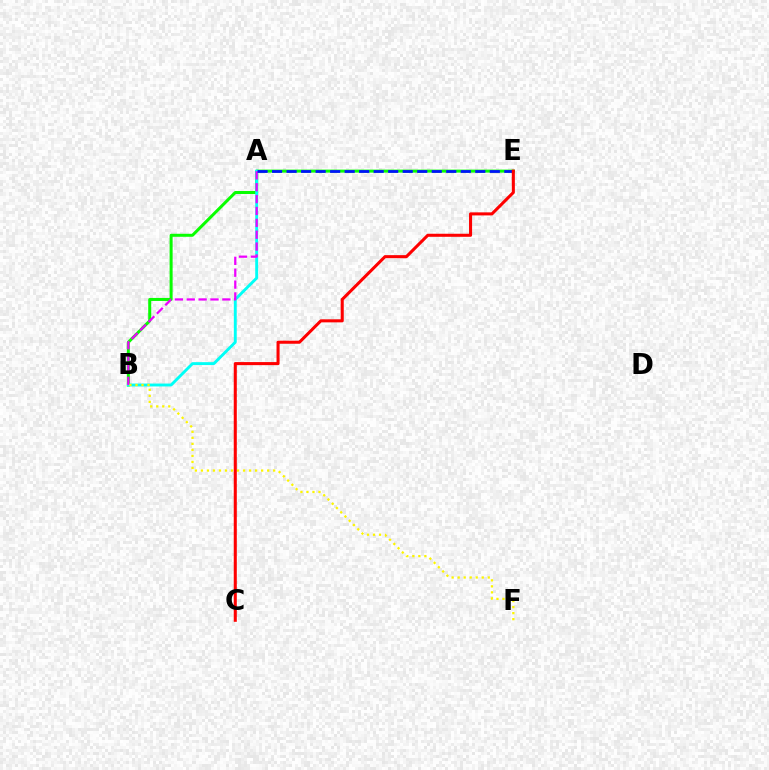{('B', 'E'): [{'color': '#08ff00', 'line_style': 'solid', 'thickness': 2.17}], ('A', 'B'): [{'color': '#00fff6', 'line_style': 'solid', 'thickness': 2.09}, {'color': '#ee00ff', 'line_style': 'dashed', 'thickness': 1.61}], ('A', 'E'): [{'color': '#0010ff', 'line_style': 'dashed', 'thickness': 1.97}], ('B', 'F'): [{'color': '#fcf500', 'line_style': 'dotted', 'thickness': 1.64}], ('C', 'E'): [{'color': '#ff0000', 'line_style': 'solid', 'thickness': 2.2}]}